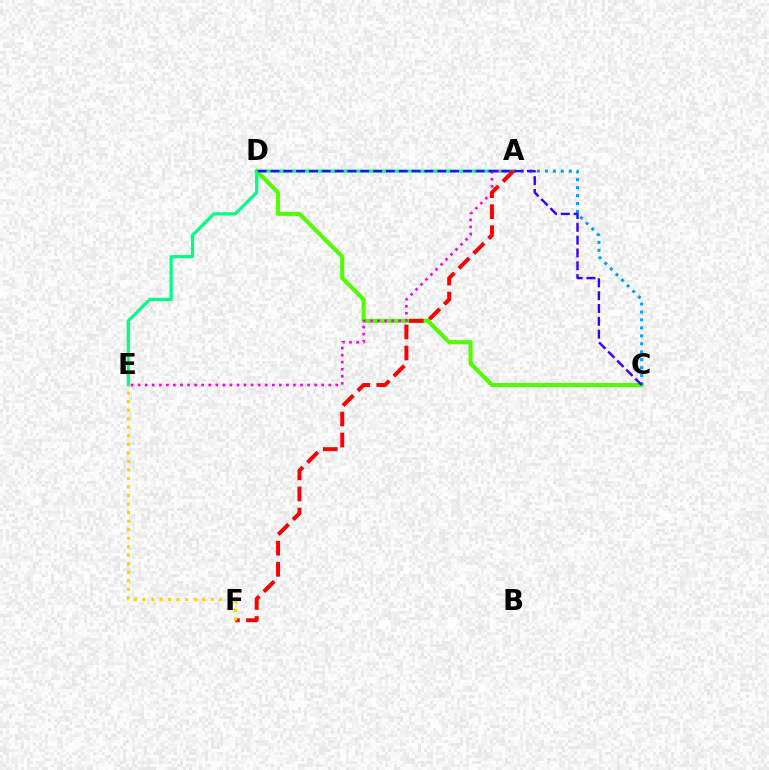{('C', 'D'): [{'color': '#4fff00', 'line_style': 'solid', 'thickness': 2.92}, {'color': '#3700ff', 'line_style': 'dashed', 'thickness': 1.74}], ('A', 'E'): [{'color': '#00ff86', 'line_style': 'solid', 'thickness': 2.31}, {'color': '#ff00ed', 'line_style': 'dotted', 'thickness': 1.92}], ('A', 'C'): [{'color': '#009eff', 'line_style': 'dotted', 'thickness': 2.16}], ('A', 'F'): [{'color': '#ff0000', 'line_style': 'dashed', 'thickness': 2.86}], ('E', 'F'): [{'color': '#ffd500', 'line_style': 'dotted', 'thickness': 2.32}]}